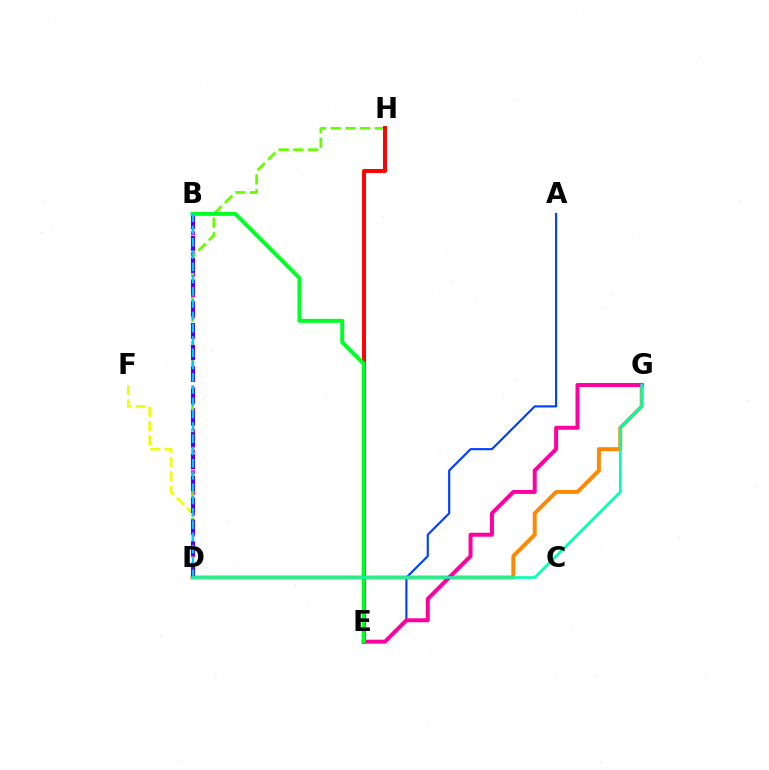{('B', 'D'): [{'color': '#d600ff', 'line_style': 'dotted', 'thickness': 2.82}, {'color': '#4f00ff', 'line_style': 'dashed', 'thickness': 2.96}, {'color': '#00c7ff', 'line_style': 'dashed', 'thickness': 1.67}], ('D', 'H'): [{'color': '#66ff00', 'line_style': 'dashed', 'thickness': 2.0}], ('D', 'F'): [{'color': '#eeff00', 'line_style': 'dashed', 'thickness': 1.95}], ('A', 'E'): [{'color': '#003fff', 'line_style': 'solid', 'thickness': 1.54}], ('E', 'H'): [{'color': '#ff0000', 'line_style': 'solid', 'thickness': 2.85}], ('D', 'G'): [{'color': '#ff8800', 'line_style': 'solid', 'thickness': 2.83}, {'color': '#00ffaf', 'line_style': 'solid', 'thickness': 1.87}], ('E', 'G'): [{'color': '#ff00a0', 'line_style': 'solid', 'thickness': 2.87}], ('B', 'E'): [{'color': '#00ff27', 'line_style': 'solid', 'thickness': 2.85}]}